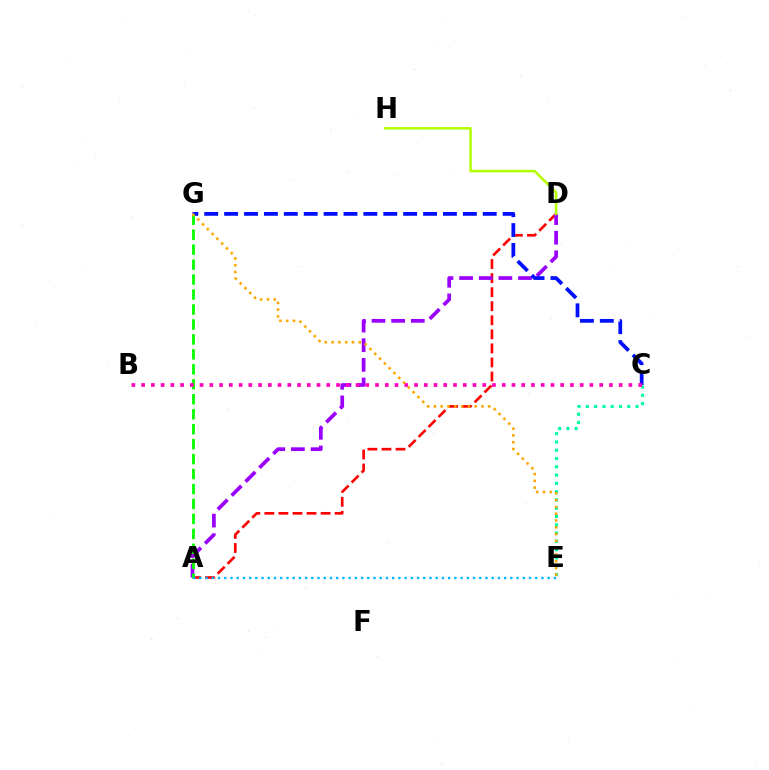{('A', 'D'): [{'color': '#ff0000', 'line_style': 'dashed', 'thickness': 1.91}, {'color': '#9b00ff', 'line_style': 'dashed', 'thickness': 2.67}], ('C', 'G'): [{'color': '#0010ff', 'line_style': 'dashed', 'thickness': 2.7}], ('A', 'G'): [{'color': '#08ff00', 'line_style': 'dashed', 'thickness': 2.03}], ('C', 'E'): [{'color': '#00ff9d', 'line_style': 'dotted', 'thickness': 2.25}], ('B', 'C'): [{'color': '#ff00bd', 'line_style': 'dotted', 'thickness': 2.65}], ('D', 'H'): [{'color': '#b3ff00', 'line_style': 'solid', 'thickness': 1.82}], ('E', 'G'): [{'color': '#ffa500', 'line_style': 'dotted', 'thickness': 1.84}], ('A', 'E'): [{'color': '#00b5ff', 'line_style': 'dotted', 'thickness': 1.69}]}